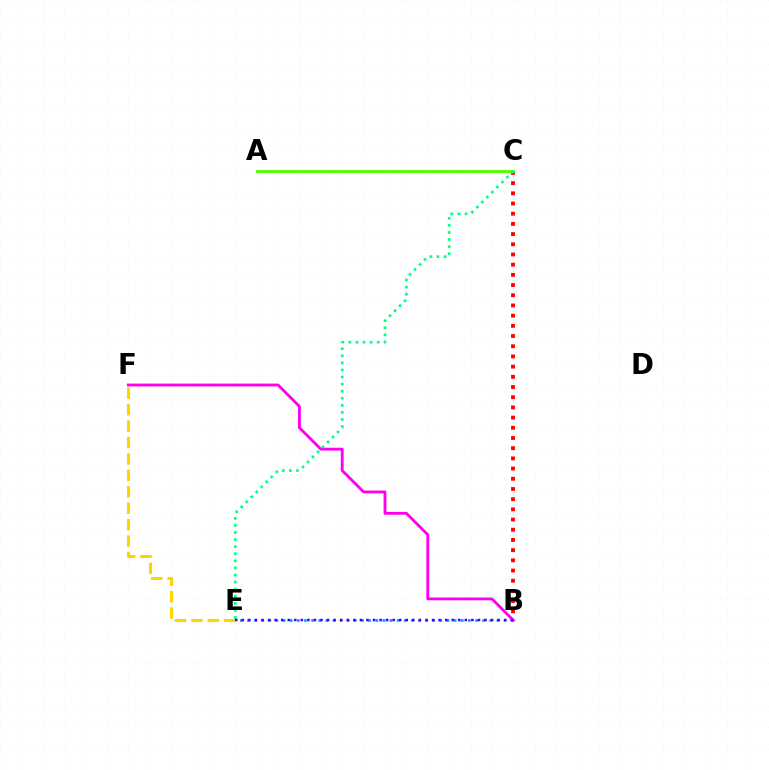{('B', 'C'): [{'color': '#ff0000', 'line_style': 'dotted', 'thickness': 2.77}], ('A', 'C'): [{'color': '#4fff00', 'line_style': 'solid', 'thickness': 2.04}], ('B', 'E'): [{'color': '#009eff', 'line_style': 'dotted', 'thickness': 1.94}, {'color': '#3700ff', 'line_style': 'dotted', 'thickness': 1.78}], ('E', 'F'): [{'color': '#ffd500', 'line_style': 'dashed', 'thickness': 2.23}], ('B', 'F'): [{'color': '#ff00ed', 'line_style': 'solid', 'thickness': 2.04}], ('C', 'E'): [{'color': '#00ff86', 'line_style': 'dotted', 'thickness': 1.92}]}